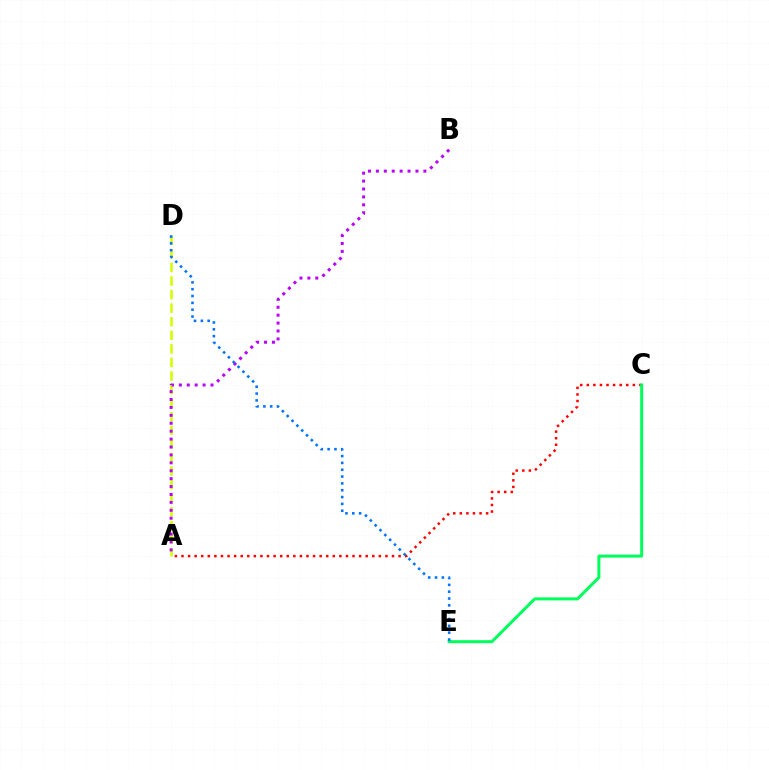{('A', 'D'): [{'color': '#d1ff00', 'line_style': 'dashed', 'thickness': 1.85}], ('A', 'C'): [{'color': '#ff0000', 'line_style': 'dotted', 'thickness': 1.79}], ('A', 'B'): [{'color': '#b900ff', 'line_style': 'dotted', 'thickness': 2.15}], ('C', 'E'): [{'color': '#00ff5c', 'line_style': 'solid', 'thickness': 2.16}], ('D', 'E'): [{'color': '#0074ff', 'line_style': 'dotted', 'thickness': 1.86}]}